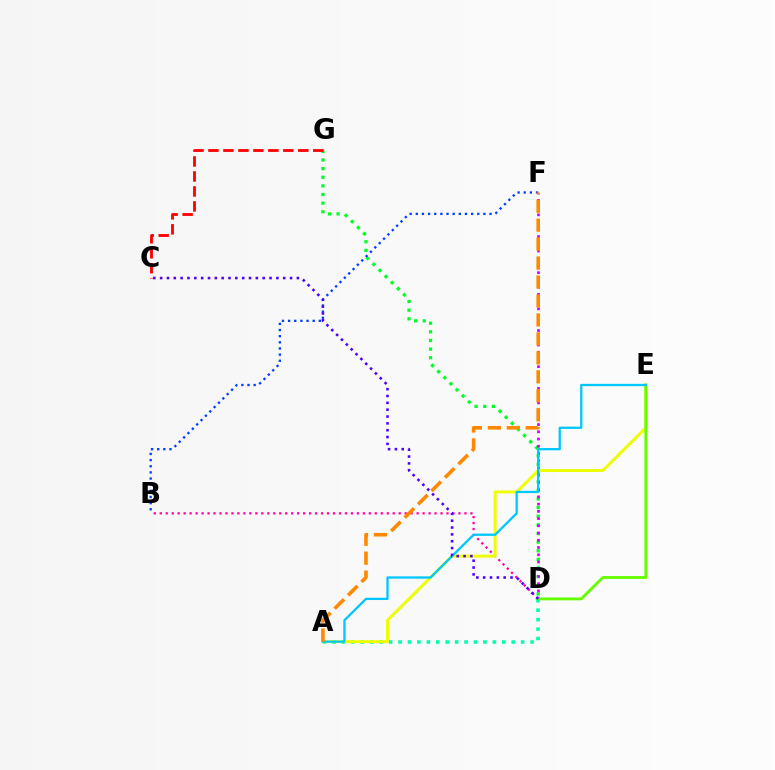{('D', 'G'): [{'color': '#00ff27', 'line_style': 'dotted', 'thickness': 2.35}], ('C', 'G'): [{'color': '#ff0000', 'line_style': 'dashed', 'thickness': 2.03}], ('B', 'D'): [{'color': '#ff00a0', 'line_style': 'dotted', 'thickness': 1.62}], ('D', 'F'): [{'color': '#d600ff', 'line_style': 'dotted', 'thickness': 1.96}], ('A', 'D'): [{'color': '#00ffaf', 'line_style': 'dotted', 'thickness': 2.56}], ('A', 'E'): [{'color': '#eeff00', 'line_style': 'solid', 'thickness': 2.13}, {'color': '#00c7ff', 'line_style': 'solid', 'thickness': 1.65}], ('D', 'E'): [{'color': '#66ff00', 'line_style': 'solid', 'thickness': 2.05}], ('B', 'F'): [{'color': '#003fff', 'line_style': 'dotted', 'thickness': 1.67}], ('C', 'D'): [{'color': '#4f00ff', 'line_style': 'dotted', 'thickness': 1.86}], ('A', 'F'): [{'color': '#ff8800', 'line_style': 'dashed', 'thickness': 2.58}]}